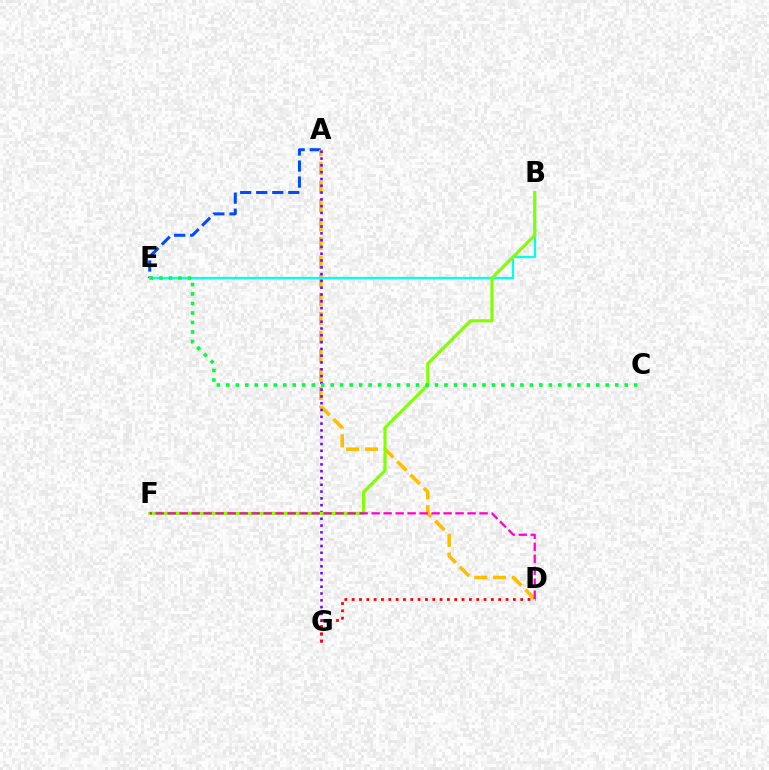{('A', 'E'): [{'color': '#004bff', 'line_style': 'dashed', 'thickness': 2.18}], ('A', 'D'): [{'color': '#ffbd00', 'line_style': 'dashed', 'thickness': 2.55}], ('B', 'E'): [{'color': '#00fff6', 'line_style': 'solid', 'thickness': 1.6}], ('A', 'G'): [{'color': '#7200ff', 'line_style': 'dotted', 'thickness': 1.85}], ('B', 'F'): [{'color': '#84ff00', 'line_style': 'solid', 'thickness': 2.25}], ('D', 'F'): [{'color': '#ff00cf', 'line_style': 'dashed', 'thickness': 1.63}], ('D', 'G'): [{'color': '#ff0000', 'line_style': 'dotted', 'thickness': 1.99}], ('C', 'E'): [{'color': '#00ff39', 'line_style': 'dotted', 'thickness': 2.58}]}